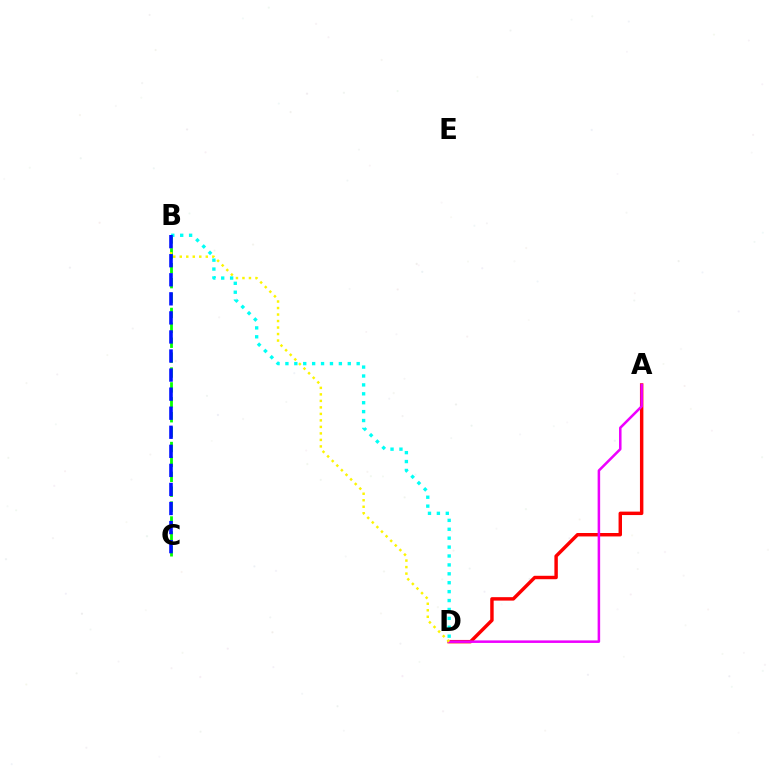{('A', 'D'): [{'color': '#ff0000', 'line_style': 'solid', 'thickness': 2.48}, {'color': '#ee00ff', 'line_style': 'solid', 'thickness': 1.82}], ('B', 'C'): [{'color': '#08ff00', 'line_style': 'dashed', 'thickness': 2.02}, {'color': '#0010ff', 'line_style': 'dashed', 'thickness': 2.59}], ('B', 'D'): [{'color': '#fcf500', 'line_style': 'dotted', 'thickness': 1.77}, {'color': '#00fff6', 'line_style': 'dotted', 'thickness': 2.42}]}